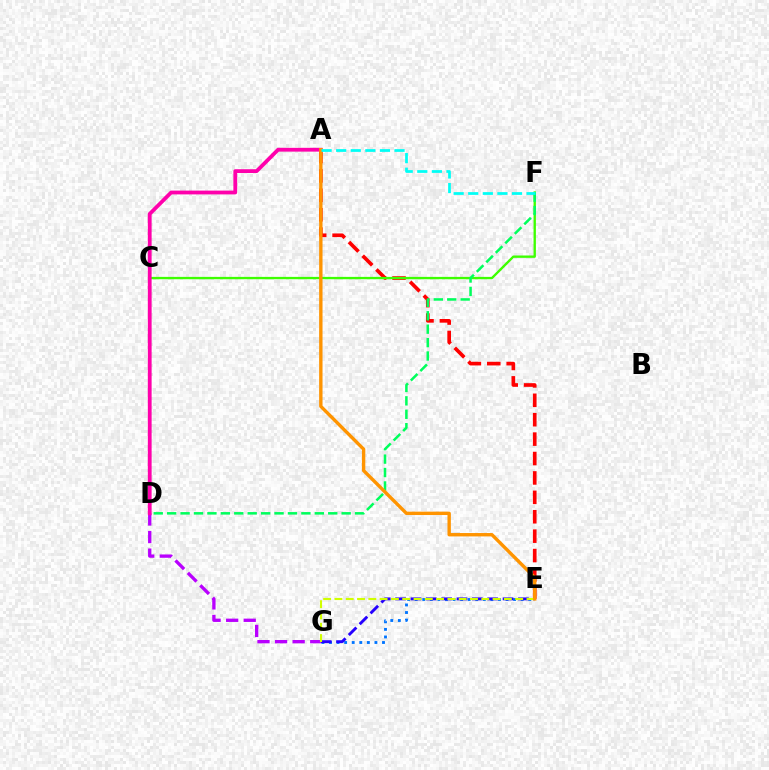{('A', 'E'): [{'color': '#ff0000', 'line_style': 'dashed', 'thickness': 2.64}, {'color': '#ff9400', 'line_style': 'solid', 'thickness': 2.43}], ('D', 'G'): [{'color': '#b900ff', 'line_style': 'dashed', 'thickness': 2.39}], ('C', 'F'): [{'color': '#3dff00', 'line_style': 'solid', 'thickness': 1.69}], ('E', 'G'): [{'color': '#0074ff', 'line_style': 'dotted', 'thickness': 2.06}, {'color': '#2500ff', 'line_style': 'dashed', 'thickness': 2.09}, {'color': '#d1ff00', 'line_style': 'dashed', 'thickness': 1.53}], ('A', 'D'): [{'color': '#ff00ac', 'line_style': 'solid', 'thickness': 2.73}], ('D', 'F'): [{'color': '#00ff5c', 'line_style': 'dashed', 'thickness': 1.82}], ('A', 'F'): [{'color': '#00fff6', 'line_style': 'dashed', 'thickness': 1.98}]}